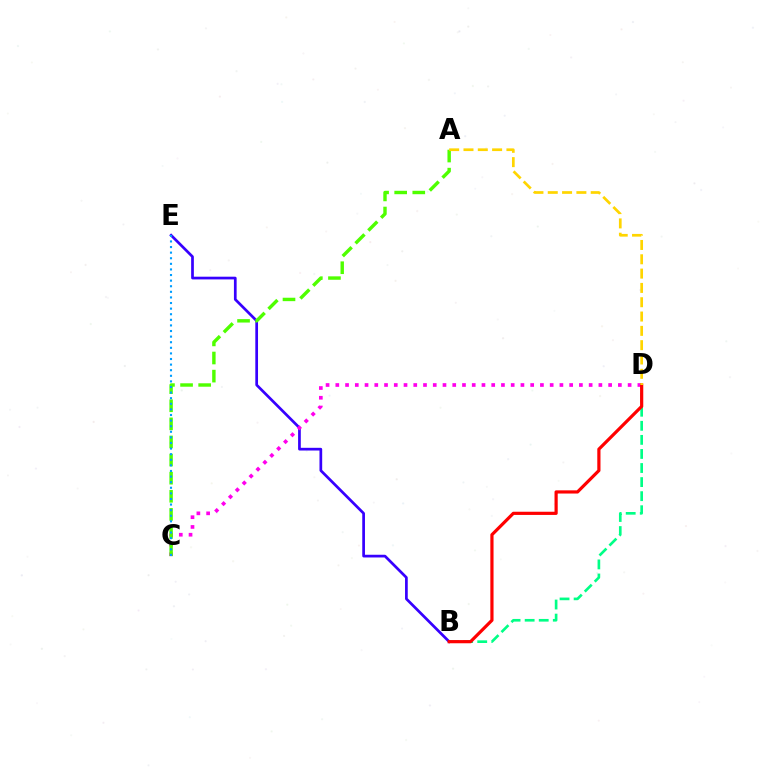{('B', 'D'): [{'color': '#00ff86', 'line_style': 'dashed', 'thickness': 1.91}, {'color': '#ff0000', 'line_style': 'solid', 'thickness': 2.3}], ('B', 'E'): [{'color': '#3700ff', 'line_style': 'solid', 'thickness': 1.95}], ('C', 'D'): [{'color': '#ff00ed', 'line_style': 'dotted', 'thickness': 2.65}], ('A', 'C'): [{'color': '#4fff00', 'line_style': 'dashed', 'thickness': 2.46}], ('C', 'E'): [{'color': '#009eff', 'line_style': 'dotted', 'thickness': 1.52}], ('A', 'D'): [{'color': '#ffd500', 'line_style': 'dashed', 'thickness': 1.94}]}